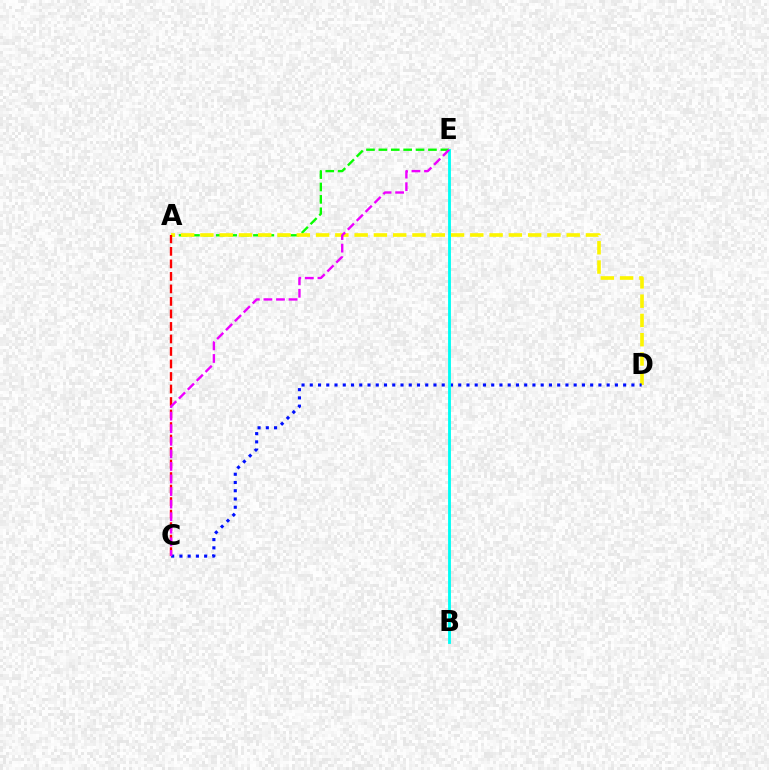{('A', 'E'): [{'color': '#08ff00', 'line_style': 'dashed', 'thickness': 1.68}], ('A', 'D'): [{'color': '#fcf500', 'line_style': 'dashed', 'thickness': 2.62}], ('A', 'C'): [{'color': '#ff0000', 'line_style': 'dashed', 'thickness': 1.7}], ('C', 'D'): [{'color': '#0010ff', 'line_style': 'dotted', 'thickness': 2.24}], ('B', 'E'): [{'color': '#00fff6', 'line_style': 'solid', 'thickness': 2.05}], ('C', 'E'): [{'color': '#ee00ff', 'line_style': 'dashed', 'thickness': 1.71}]}